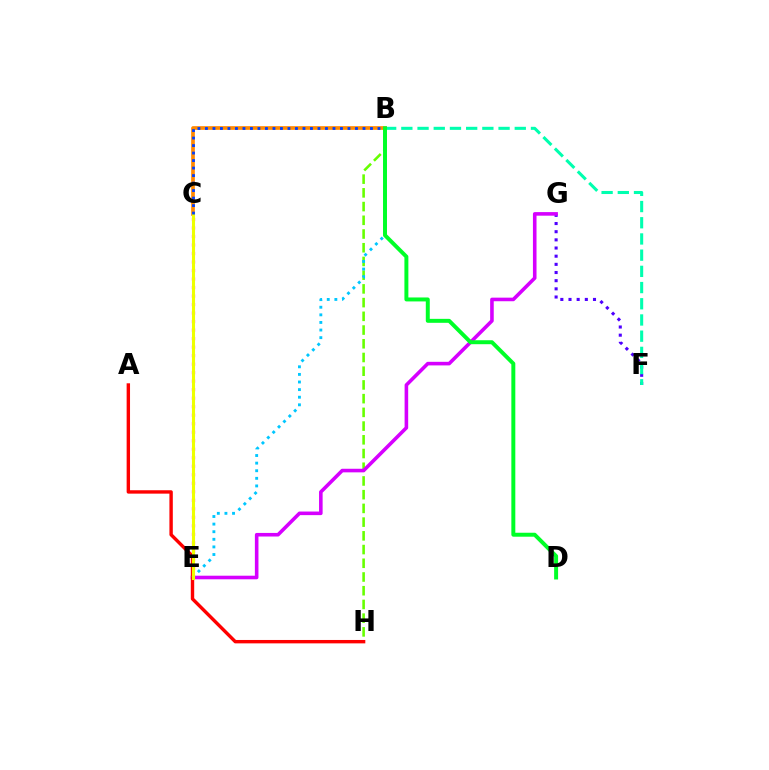{('F', 'G'): [{'color': '#4f00ff', 'line_style': 'dotted', 'thickness': 2.22}], ('B', 'H'): [{'color': '#66ff00', 'line_style': 'dashed', 'thickness': 1.86}], ('B', 'C'): [{'color': '#ff8800', 'line_style': 'solid', 'thickness': 2.65}, {'color': '#003fff', 'line_style': 'dotted', 'thickness': 2.04}], ('E', 'G'): [{'color': '#d600ff', 'line_style': 'solid', 'thickness': 2.58}], ('C', 'E'): [{'color': '#ff00a0', 'line_style': 'dotted', 'thickness': 2.31}, {'color': '#eeff00', 'line_style': 'solid', 'thickness': 2.21}], ('A', 'H'): [{'color': '#ff0000', 'line_style': 'solid', 'thickness': 2.44}], ('B', 'E'): [{'color': '#00c7ff', 'line_style': 'dotted', 'thickness': 2.07}], ('B', 'F'): [{'color': '#00ffaf', 'line_style': 'dashed', 'thickness': 2.2}], ('B', 'D'): [{'color': '#00ff27', 'line_style': 'solid', 'thickness': 2.85}]}